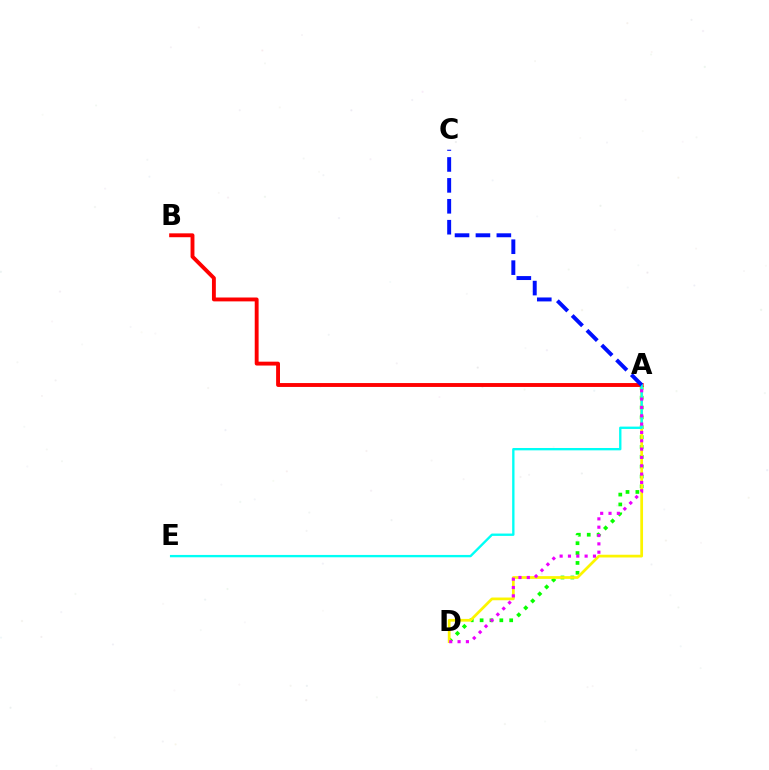{('A', 'D'): [{'color': '#08ff00', 'line_style': 'dotted', 'thickness': 2.68}, {'color': '#fcf500', 'line_style': 'solid', 'thickness': 1.97}, {'color': '#ee00ff', 'line_style': 'dotted', 'thickness': 2.26}], ('A', 'B'): [{'color': '#ff0000', 'line_style': 'solid', 'thickness': 2.79}], ('A', 'E'): [{'color': '#00fff6', 'line_style': 'solid', 'thickness': 1.69}], ('A', 'C'): [{'color': '#0010ff', 'line_style': 'dashed', 'thickness': 2.84}]}